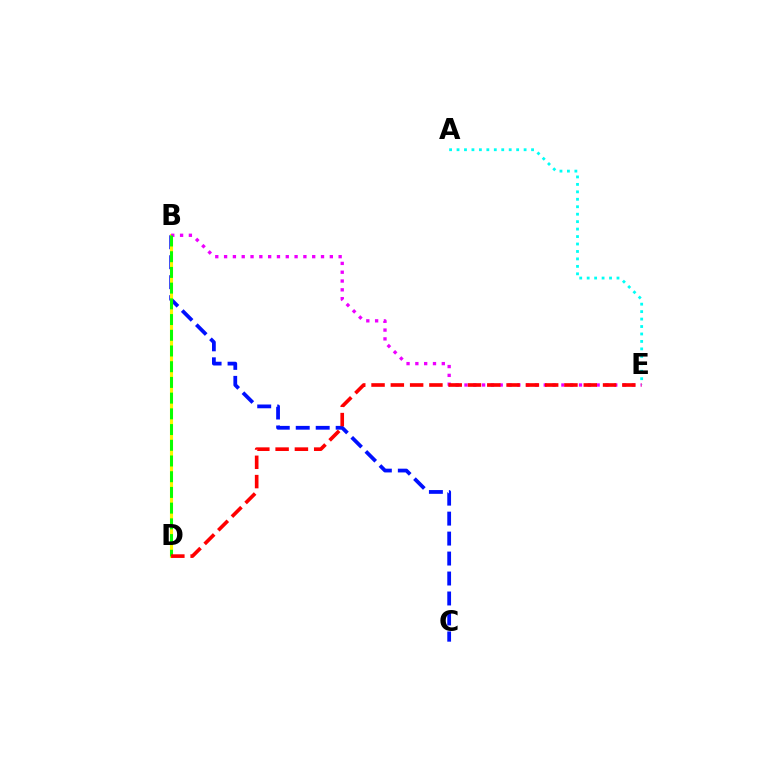{('B', 'C'): [{'color': '#0010ff', 'line_style': 'dashed', 'thickness': 2.71}], ('A', 'E'): [{'color': '#00fff6', 'line_style': 'dotted', 'thickness': 2.02}], ('B', 'D'): [{'color': '#fcf500', 'line_style': 'solid', 'thickness': 2.25}, {'color': '#08ff00', 'line_style': 'dashed', 'thickness': 2.13}], ('B', 'E'): [{'color': '#ee00ff', 'line_style': 'dotted', 'thickness': 2.39}], ('D', 'E'): [{'color': '#ff0000', 'line_style': 'dashed', 'thickness': 2.62}]}